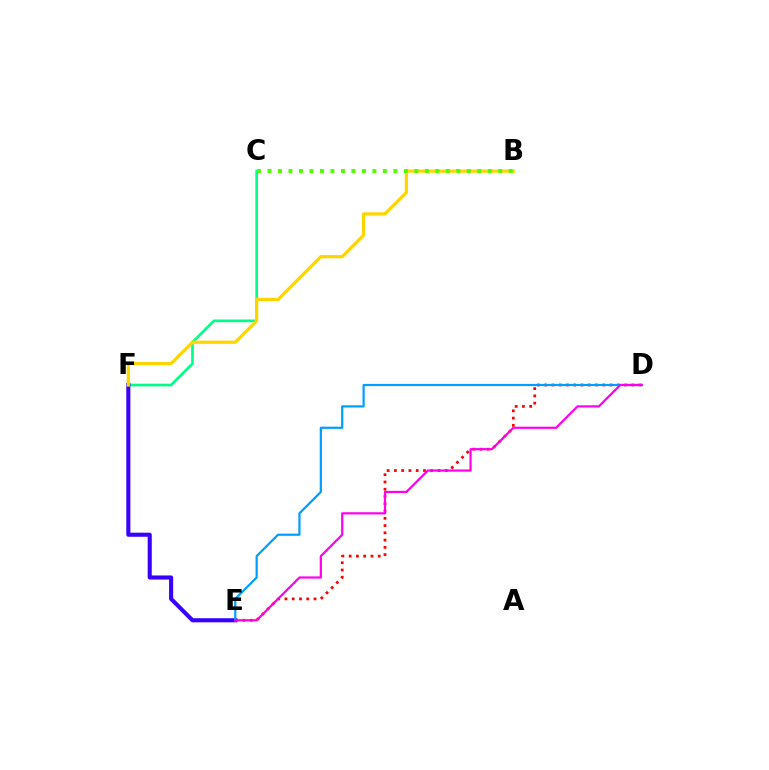{('D', 'E'): [{'color': '#ff0000', 'line_style': 'dotted', 'thickness': 1.97}, {'color': '#009eff', 'line_style': 'solid', 'thickness': 1.59}, {'color': '#ff00ed', 'line_style': 'solid', 'thickness': 1.59}], ('C', 'F'): [{'color': '#00ff86', 'line_style': 'solid', 'thickness': 1.92}], ('E', 'F'): [{'color': '#3700ff', 'line_style': 'solid', 'thickness': 2.95}], ('B', 'F'): [{'color': '#ffd500', 'line_style': 'solid', 'thickness': 2.31}], ('B', 'C'): [{'color': '#4fff00', 'line_style': 'dotted', 'thickness': 2.85}]}